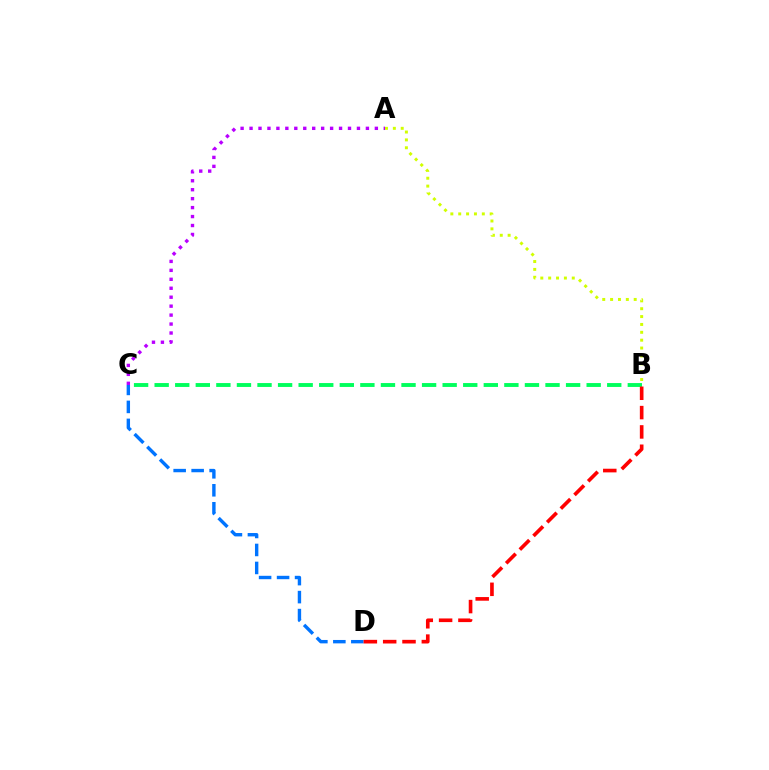{('A', 'C'): [{'color': '#b900ff', 'line_style': 'dotted', 'thickness': 2.43}], ('A', 'B'): [{'color': '#d1ff00', 'line_style': 'dotted', 'thickness': 2.14}], ('B', 'C'): [{'color': '#00ff5c', 'line_style': 'dashed', 'thickness': 2.79}], ('C', 'D'): [{'color': '#0074ff', 'line_style': 'dashed', 'thickness': 2.44}], ('B', 'D'): [{'color': '#ff0000', 'line_style': 'dashed', 'thickness': 2.63}]}